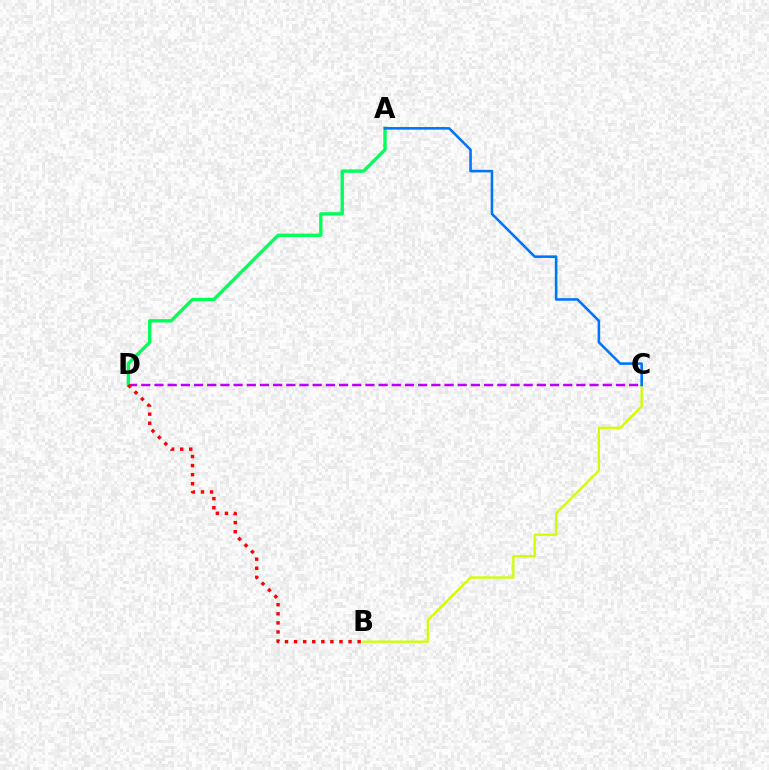{('C', 'D'): [{'color': '#b900ff', 'line_style': 'dashed', 'thickness': 1.79}], ('B', 'C'): [{'color': '#d1ff00', 'line_style': 'solid', 'thickness': 1.67}], ('A', 'D'): [{'color': '#00ff5c', 'line_style': 'solid', 'thickness': 2.41}], ('B', 'D'): [{'color': '#ff0000', 'line_style': 'dotted', 'thickness': 2.47}], ('A', 'C'): [{'color': '#0074ff', 'line_style': 'solid', 'thickness': 1.86}]}